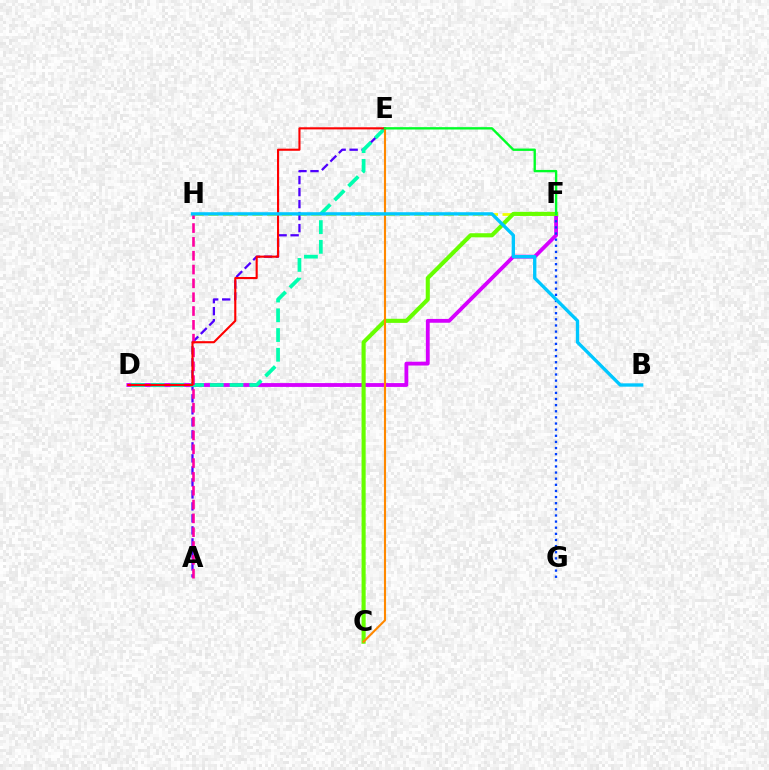{('D', 'F'): [{'color': '#d600ff', 'line_style': 'solid', 'thickness': 2.75}], ('F', 'H'): [{'color': '#eeff00', 'line_style': 'dashed', 'thickness': 2.0}], ('A', 'E'): [{'color': '#4f00ff', 'line_style': 'dashed', 'thickness': 1.63}], ('F', 'G'): [{'color': '#003fff', 'line_style': 'dotted', 'thickness': 1.67}], ('C', 'F'): [{'color': '#66ff00', 'line_style': 'solid', 'thickness': 2.95}], ('D', 'E'): [{'color': '#00ffaf', 'line_style': 'dashed', 'thickness': 2.68}, {'color': '#ff0000', 'line_style': 'solid', 'thickness': 1.52}], ('C', 'E'): [{'color': '#ff8800', 'line_style': 'solid', 'thickness': 1.52}], ('A', 'H'): [{'color': '#ff00a0', 'line_style': 'dashed', 'thickness': 1.88}], ('B', 'H'): [{'color': '#00c7ff', 'line_style': 'solid', 'thickness': 2.4}], ('E', 'F'): [{'color': '#00ff27', 'line_style': 'solid', 'thickness': 1.7}]}